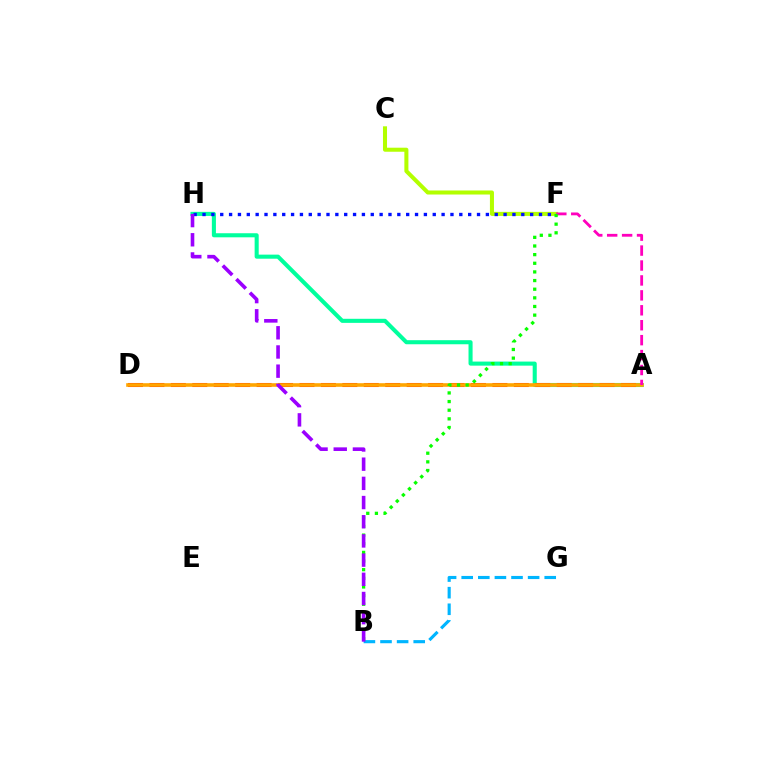{('C', 'F'): [{'color': '#b3ff00', 'line_style': 'solid', 'thickness': 2.91}], ('A', 'H'): [{'color': '#00ff9d', 'line_style': 'solid', 'thickness': 2.93}], ('F', 'H'): [{'color': '#0010ff', 'line_style': 'dotted', 'thickness': 2.41}], ('A', 'D'): [{'color': '#ff0000', 'line_style': 'dashed', 'thickness': 2.91}, {'color': '#ffa500', 'line_style': 'solid', 'thickness': 2.6}], ('B', 'G'): [{'color': '#00b5ff', 'line_style': 'dashed', 'thickness': 2.26}], ('A', 'F'): [{'color': '#ff00bd', 'line_style': 'dashed', 'thickness': 2.03}], ('B', 'F'): [{'color': '#08ff00', 'line_style': 'dotted', 'thickness': 2.35}], ('B', 'H'): [{'color': '#9b00ff', 'line_style': 'dashed', 'thickness': 2.61}]}